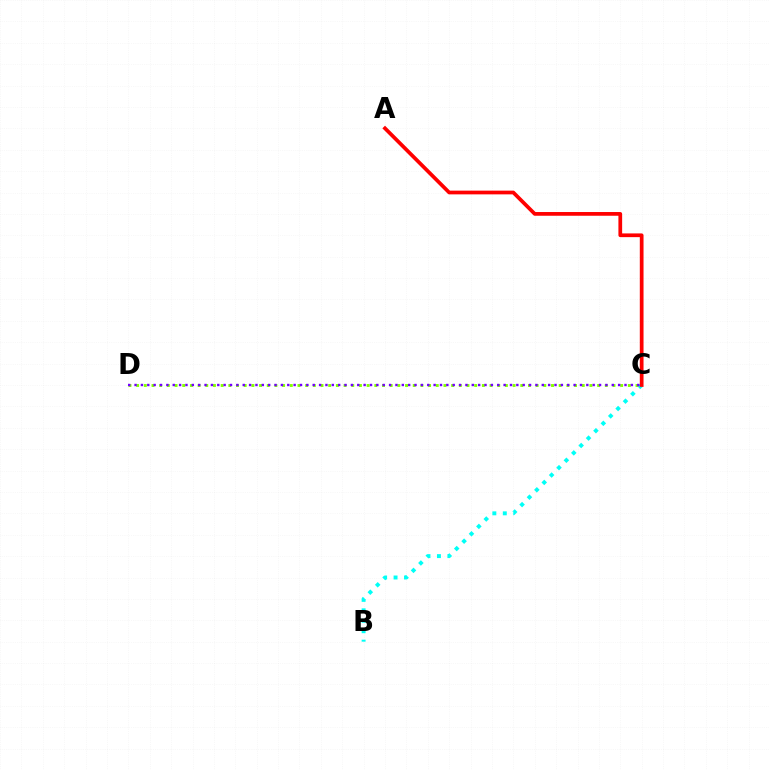{('B', 'C'): [{'color': '#00fff6', 'line_style': 'dotted', 'thickness': 2.84}], ('C', 'D'): [{'color': '#84ff00', 'line_style': 'dotted', 'thickness': 2.09}, {'color': '#7200ff', 'line_style': 'dotted', 'thickness': 1.73}], ('A', 'C'): [{'color': '#ff0000', 'line_style': 'solid', 'thickness': 2.68}]}